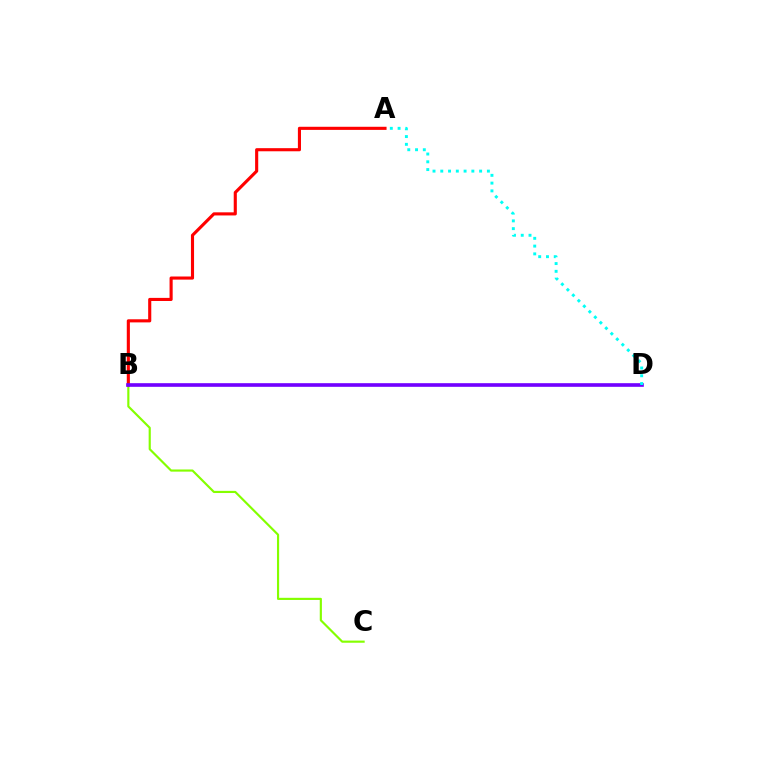{('B', 'C'): [{'color': '#84ff00', 'line_style': 'solid', 'thickness': 1.55}], ('A', 'B'): [{'color': '#ff0000', 'line_style': 'solid', 'thickness': 2.24}], ('B', 'D'): [{'color': '#7200ff', 'line_style': 'solid', 'thickness': 2.61}], ('A', 'D'): [{'color': '#00fff6', 'line_style': 'dotted', 'thickness': 2.11}]}